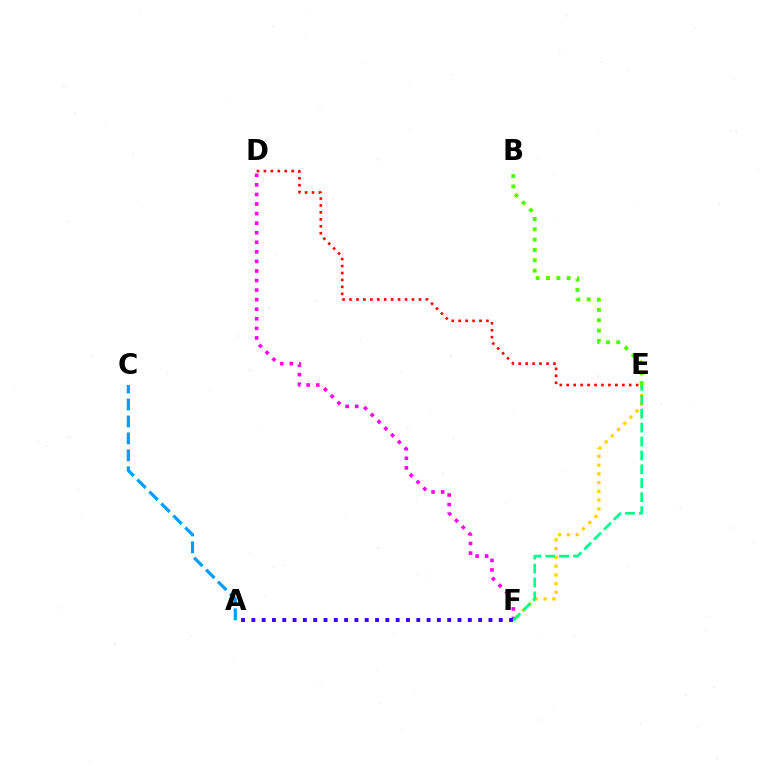{('D', 'E'): [{'color': '#ff0000', 'line_style': 'dotted', 'thickness': 1.89}], ('D', 'F'): [{'color': '#ff00ed', 'line_style': 'dotted', 'thickness': 2.6}], ('E', 'F'): [{'color': '#ffd500', 'line_style': 'dotted', 'thickness': 2.38}, {'color': '#00ff86', 'line_style': 'dashed', 'thickness': 1.89}], ('B', 'E'): [{'color': '#4fff00', 'line_style': 'dotted', 'thickness': 2.81}], ('A', 'C'): [{'color': '#009eff', 'line_style': 'dashed', 'thickness': 2.3}], ('A', 'F'): [{'color': '#3700ff', 'line_style': 'dotted', 'thickness': 2.8}]}